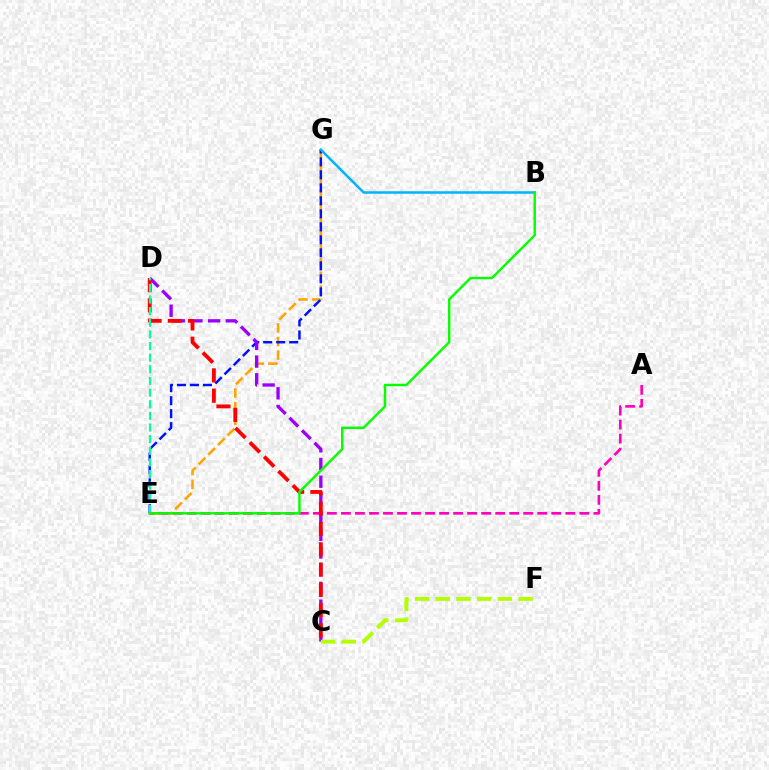{('E', 'G'): [{'color': '#ffa500', 'line_style': 'dashed', 'thickness': 1.85}, {'color': '#0010ff', 'line_style': 'dashed', 'thickness': 1.77}], ('A', 'E'): [{'color': '#ff00bd', 'line_style': 'dashed', 'thickness': 1.91}], ('C', 'D'): [{'color': '#9b00ff', 'line_style': 'dashed', 'thickness': 2.4}, {'color': '#ff0000', 'line_style': 'dashed', 'thickness': 2.75}], ('B', 'G'): [{'color': '#00b5ff', 'line_style': 'solid', 'thickness': 1.82}], ('D', 'E'): [{'color': '#00ff9d', 'line_style': 'dashed', 'thickness': 1.58}], ('C', 'F'): [{'color': '#b3ff00', 'line_style': 'dashed', 'thickness': 2.81}], ('B', 'E'): [{'color': '#08ff00', 'line_style': 'solid', 'thickness': 1.75}]}